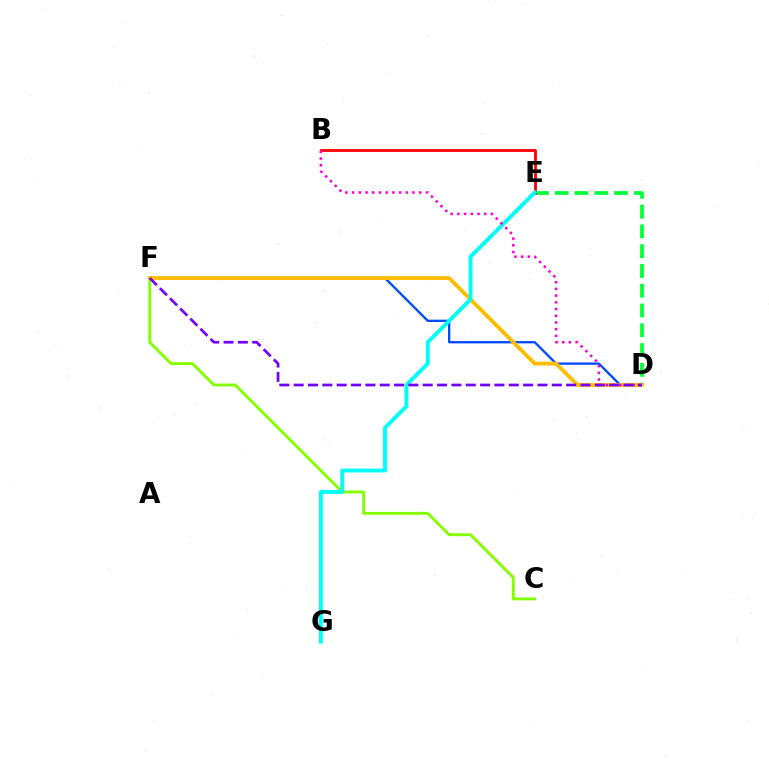{('D', 'F'): [{'color': '#004bff', 'line_style': 'solid', 'thickness': 1.68}, {'color': '#ffbd00', 'line_style': 'solid', 'thickness': 2.76}, {'color': '#7200ff', 'line_style': 'dashed', 'thickness': 1.95}], ('D', 'E'): [{'color': '#00ff39', 'line_style': 'dashed', 'thickness': 2.69}], ('C', 'F'): [{'color': '#84ff00', 'line_style': 'solid', 'thickness': 2.07}], ('B', 'E'): [{'color': '#ff0000', 'line_style': 'solid', 'thickness': 2.02}], ('E', 'G'): [{'color': '#00fff6', 'line_style': 'solid', 'thickness': 2.81}], ('B', 'D'): [{'color': '#ff00cf', 'line_style': 'dotted', 'thickness': 1.82}]}